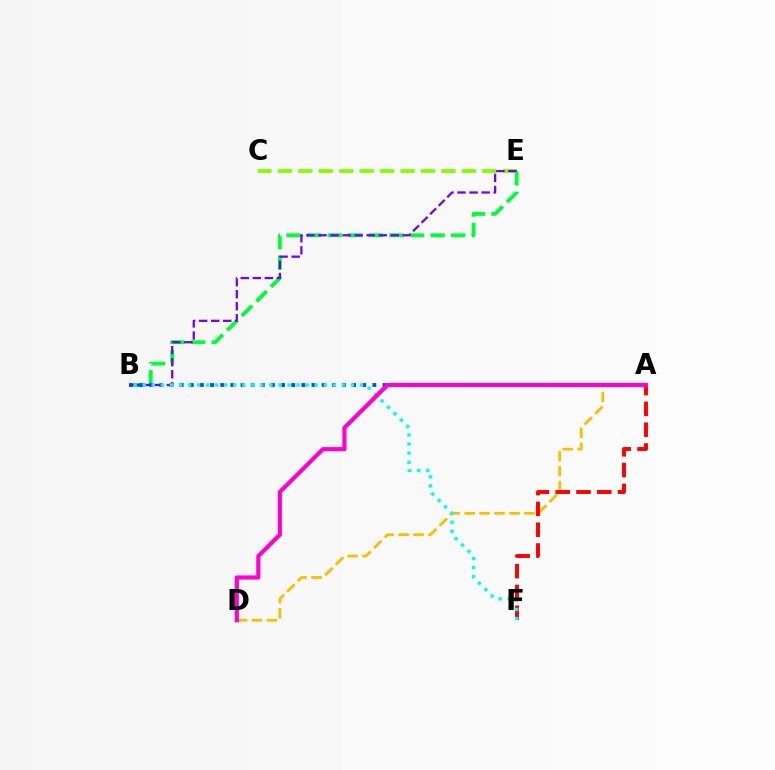{('B', 'E'): [{'color': '#00ff39', 'line_style': 'dashed', 'thickness': 2.8}, {'color': '#7200ff', 'line_style': 'dashed', 'thickness': 1.64}], ('A', 'B'): [{'color': '#004bff', 'line_style': 'dotted', 'thickness': 2.76}], ('C', 'E'): [{'color': '#84ff00', 'line_style': 'dashed', 'thickness': 2.78}], ('A', 'D'): [{'color': '#ffbd00', 'line_style': 'dashed', 'thickness': 2.03}, {'color': '#ff00cf', 'line_style': 'solid', 'thickness': 2.98}], ('A', 'F'): [{'color': '#ff0000', 'line_style': 'dashed', 'thickness': 2.83}], ('B', 'F'): [{'color': '#00fff6', 'line_style': 'dotted', 'thickness': 2.46}]}